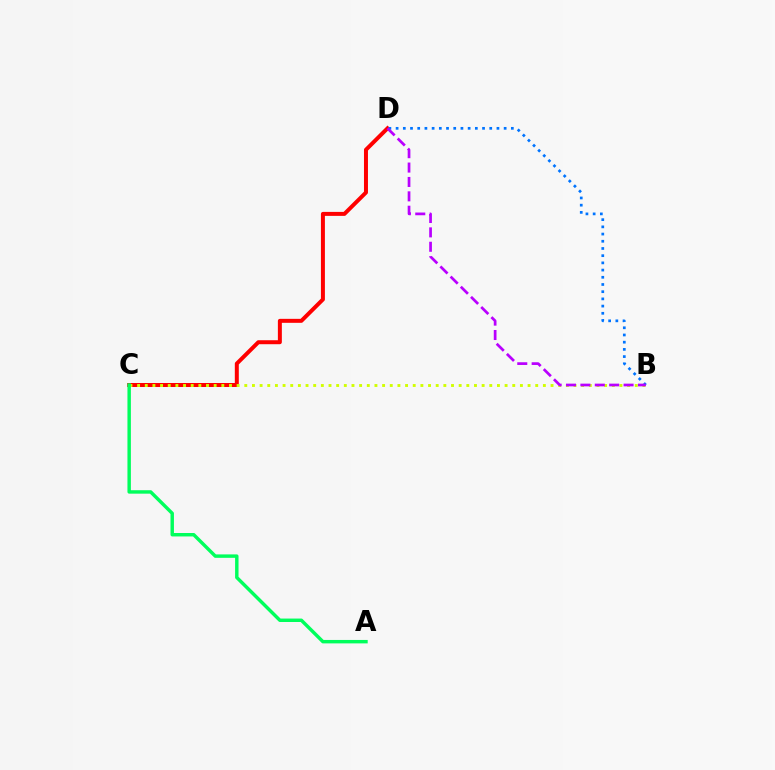{('C', 'D'): [{'color': '#ff0000', 'line_style': 'solid', 'thickness': 2.87}], ('B', 'C'): [{'color': '#d1ff00', 'line_style': 'dotted', 'thickness': 2.08}], ('B', 'D'): [{'color': '#0074ff', 'line_style': 'dotted', 'thickness': 1.96}, {'color': '#b900ff', 'line_style': 'dashed', 'thickness': 1.95}], ('A', 'C'): [{'color': '#00ff5c', 'line_style': 'solid', 'thickness': 2.47}]}